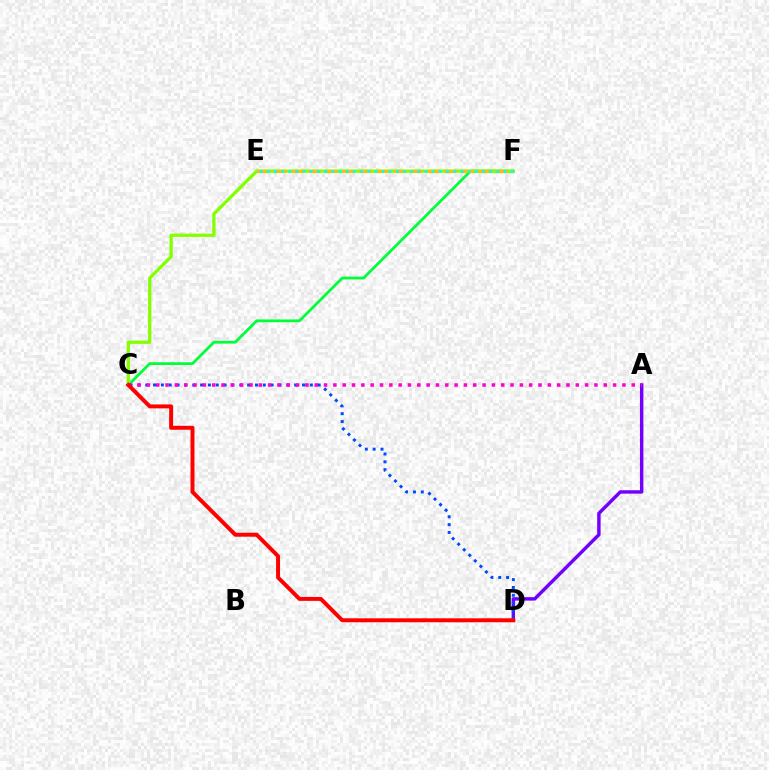{('C', 'F'): [{'color': '#00ff39', 'line_style': 'solid', 'thickness': 2.0}, {'color': '#84ff00', 'line_style': 'solid', 'thickness': 2.35}], ('E', 'F'): [{'color': '#ffbd00', 'line_style': 'dashed', 'thickness': 2.31}, {'color': '#00fff6', 'line_style': 'dotted', 'thickness': 1.95}], ('A', 'D'): [{'color': '#7200ff', 'line_style': 'solid', 'thickness': 2.47}], ('C', 'D'): [{'color': '#004bff', 'line_style': 'dotted', 'thickness': 2.13}, {'color': '#ff0000', 'line_style': 'solid', 'thickness': 2.84}], ('A', 'C'): [{'color': '#ff00cf', 'line_style': 'dotted', 'thickness': 2.53}]}